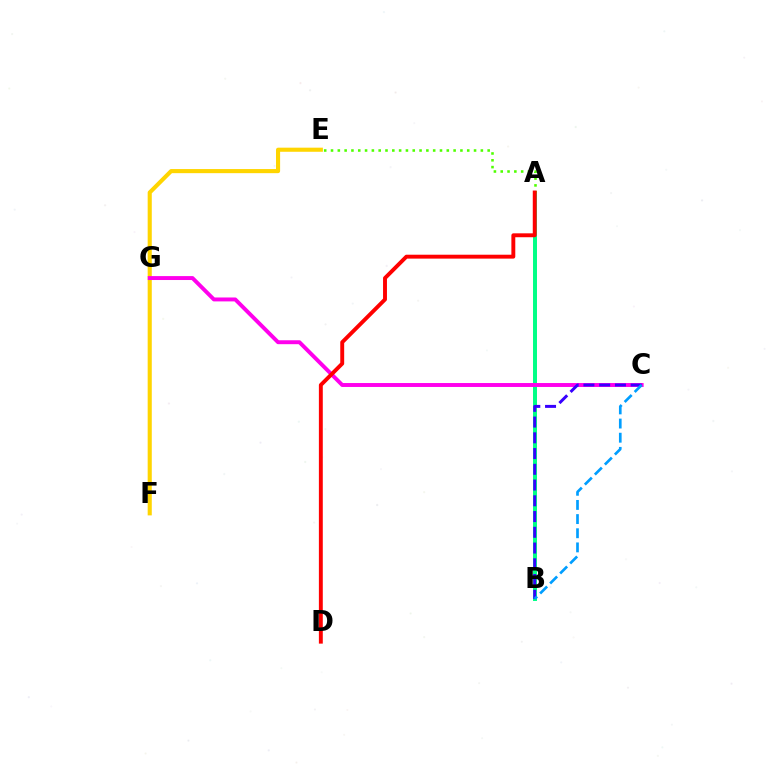{('A', 'B'): [{'color': '#00ff86', 'line_style': 'solid', 'thickness': 2.86}], ('E', 'F'): [{'color': '#ffd500', 'line_style': 'solid', 'thickness': 2.96}], ('C', 'G'): [{'color': '#ff00ed', 'line_style': 'solid', 'thickness': 2.83}], ('B', 'C'): [{'color': '#3700ff', 'line_style': 'dashed', 'thickness': 2.14}, {'color': '#009eff', 'line_style': 'dashed', 'thickness': 1.92}], ('A', 'E'): [{'color': '#4fff00', 'line_style': 'dotted', 'thickness': 1.85}], ('A', 'D'): [{'color': '#ff0000', 'line_style': 'solid', 'thickness': 2.81}]}